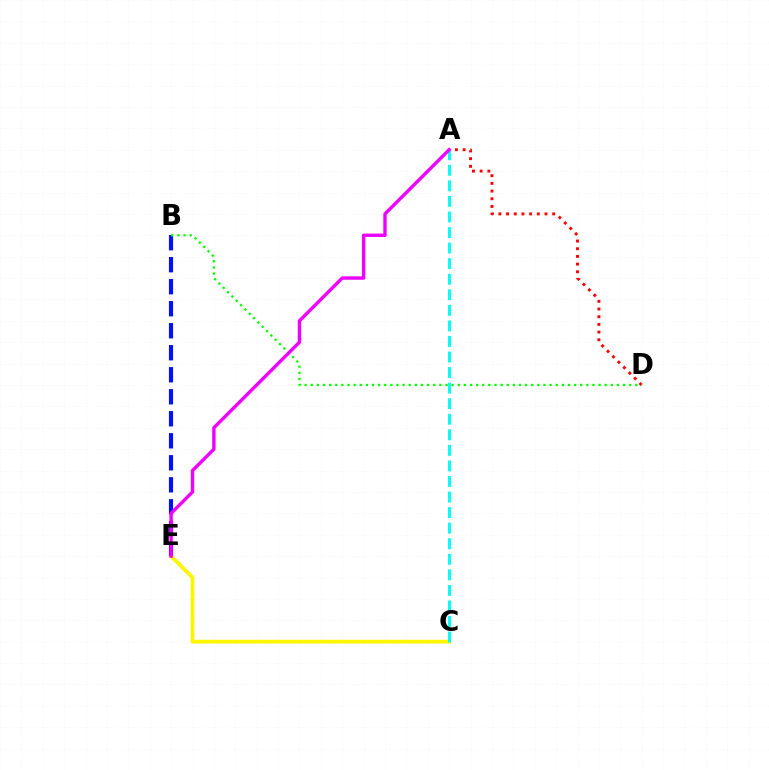{('C', 'E'): [{'color': '#fcf500', 'line_style': 'solid', 'thickness': 2.71}], ('A', 'D'): [{'color': '#ff0000', 'line_style': 'dotted', 'thickness': 2.09}], ('A', 'C'): [{'color': '#00fff6', 'line_style': 'dashed', 'thickness': 2.11}], ('B', 'E'): [{'color': '#0010ff', 'line_style': 'dashed', 'thickness': 2.99}], ('B', 'D'): [{'color': '#08ff00', 'line_style': 'dotted', 'thickness': 1.66}], ('A', 'E'): [{'color': '#ee00ff', 'line_style': 'solid', 'thickness': 2.44}]}